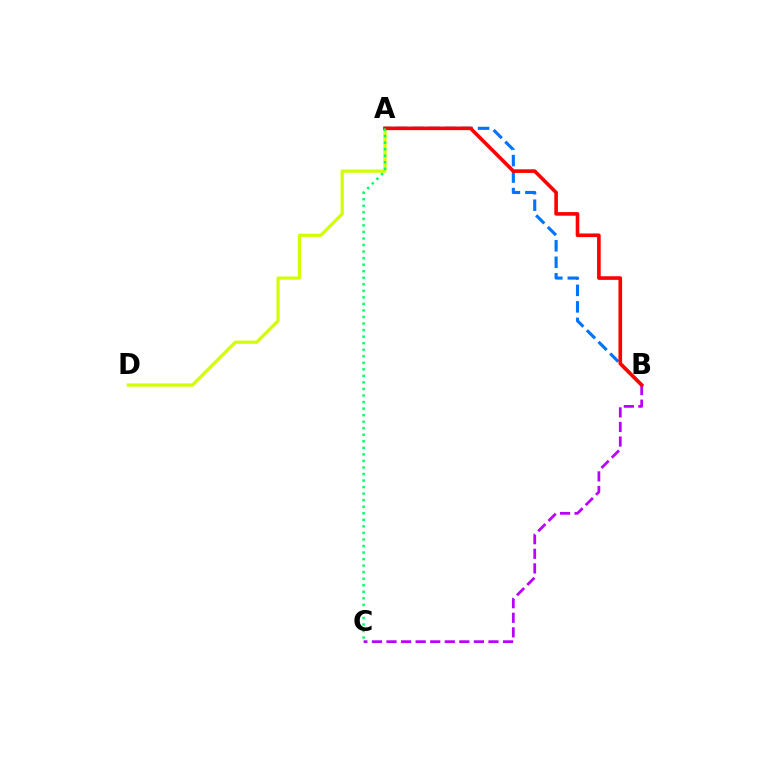{('B', 'C'): [{'color': '#b900ff', 'line_style': 'dashed', 'thickness': 1.98}], ('A', 'B'): [{'color': '#0074ff', 'line_style': 'dashed', 'thickness': 2.24}, {'color': '#ff0000', 'line_style': 'solid', 'thickness': 2.6}], ('A', 'D'): [{'color': '#d1ff00', 'line_style': 'solid', 'thickness': 2.3}], ('A', 'C'): [{'color': '#00ff5c', 'line_style': 'dotted', 'thickness': 1.78}]}